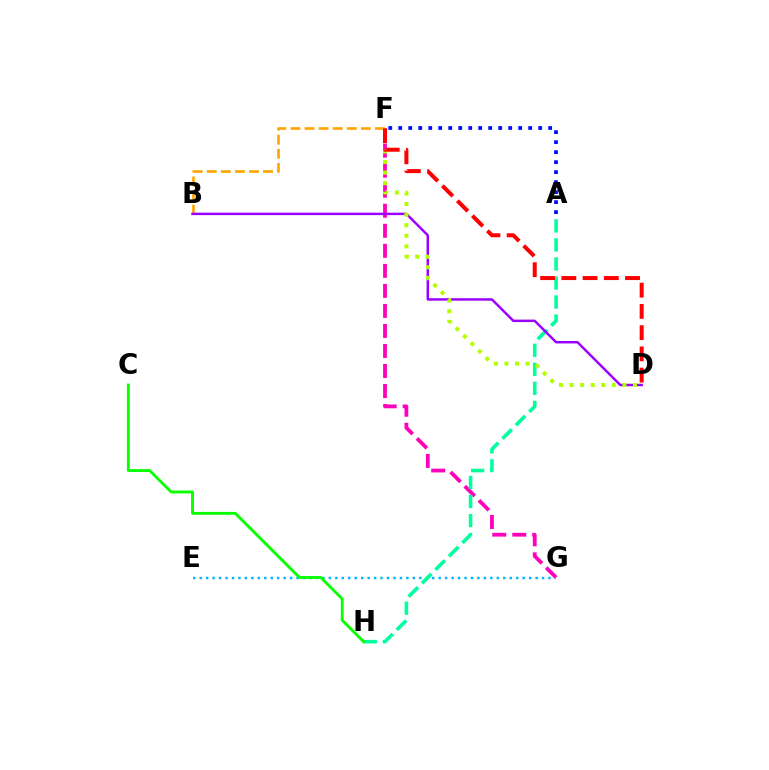{('F', 'G'): [{'color': '#ff00bd', 'line_style': 'dashed', 'thickness': 2.72}], ('E', 'G'): [{'color': '#00b5ff', 'line_style': 'dotted', 'thickness': 1.76}], ('A', 'H'): [{'color': '#00ff9d', 'line_style': 'dashed', 'thickness': 2.59}], ('B', 'F'): [{'color': '#ffa500', 'line_style': 'dashed', 'thickness': 1.91}], ('B', 'D'): [{'color': '#9b00ff', 'line_style': 'solid', 'thickness': 1.77}], ('C', 'H'): [{'color': '#08ff00', 'line_style': 'solid', 'thickness': 2.05}], ('A', 'F'): [{'color': '#0010ff', 'line_style': 'dotted', 'thickness': 2.72}], ('D', 'F'): [{'color': '#b3ff00', 'line_style': 'dotted', 'thickness': 2.87}, {'color': '#ff0000', 'line_style': 'dashed', 'thickness': 2.88}]}